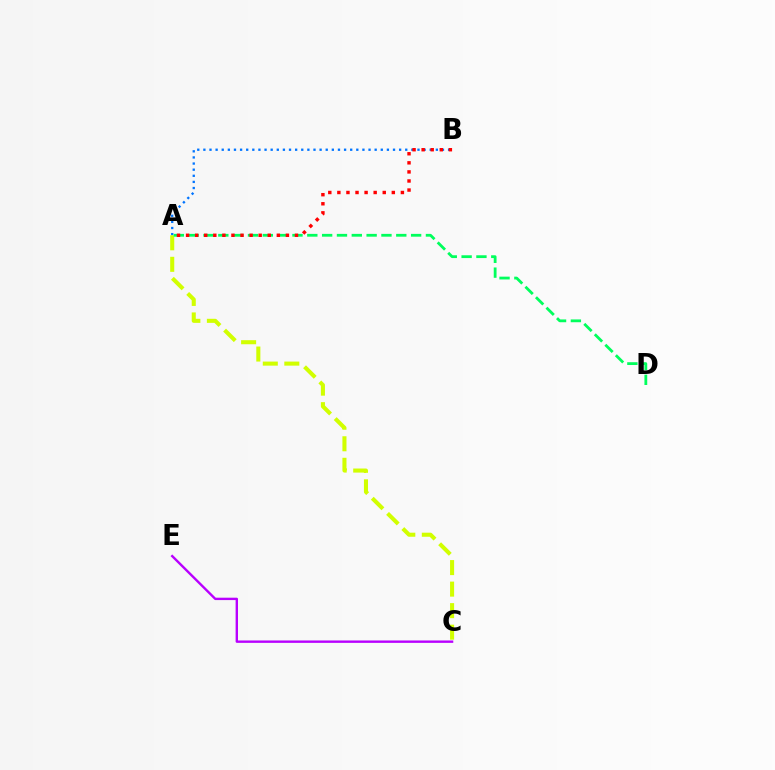{('A', 'B'): [{'color': '#0074ff', 'line_style': 'dotted', 'thickness': 1.66}, {'color': '#ff0000', 'line_style': 'dotted', 'thickness': 2.47}], ('A', 'C'): [{'color': '#d1ff00', 'line_style': 'dashed', 'thickness': 2.92}], ('A', 'D'): [{'color': '#00ff5c', 'line_style': 'dashed', 'thickness': 2.01}], ('C', 'E'): [{'color': '#b900ff', 'line_style': 'solid', 'thickness': 1.72}]}